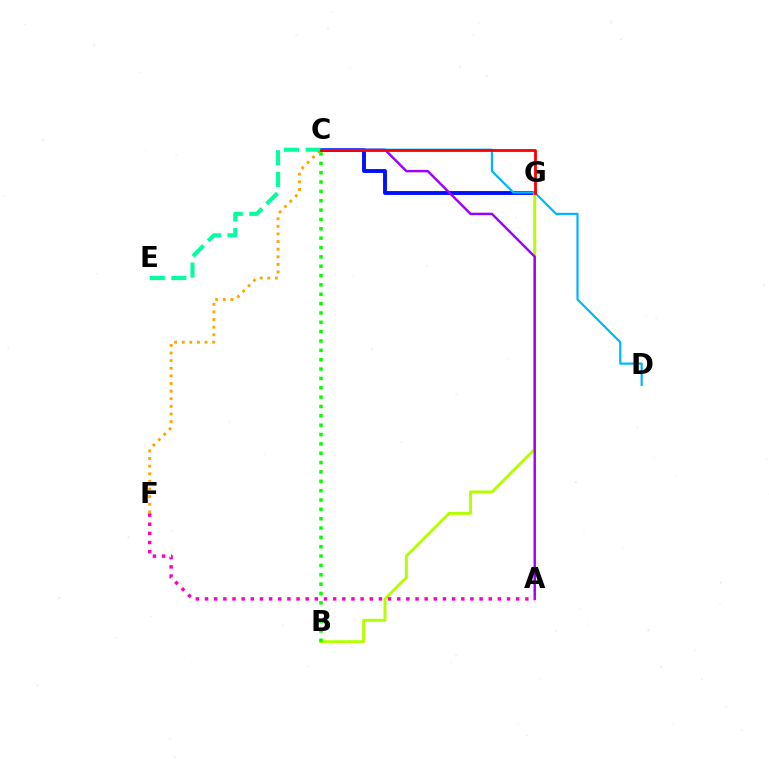{('C', 'F'): [{'color': '#ffa500', 'line_style': 'dotted', 'thickness': 2.07}], ('C', 'G'): [{'color': '#0010ff', 'line_style': 'solid', 'thickness': 2.8}, {'color': '#ff0000', 'line_style': 'solid', 'thickness': 2.02}], ('B', 'G'): [{'color': '#b3ff00', 'line_style': 'solid', 'thickness': 2.1}], ('A', 'C'): [{'color': '#9b00ff', 'line_style': 'solid', 'thickness': 1.74}], ('C', 'D'): [{'color': '#00b5ff', 'line_style': 'solid', 'thickness': 1.57}], ('C', 'E'): [{'color': '#00ff9d', 'line_style': 'dashed', 'thickness': 2.93}], ('A', 'F'): [{'color': '#ff00bd', 'line_style': 'dotted', 'thickness': 2.49}], ('B', 'C'): [{'color': '#08ff00', 'line_style': 'dotted', 'thickness': 2.54}]}